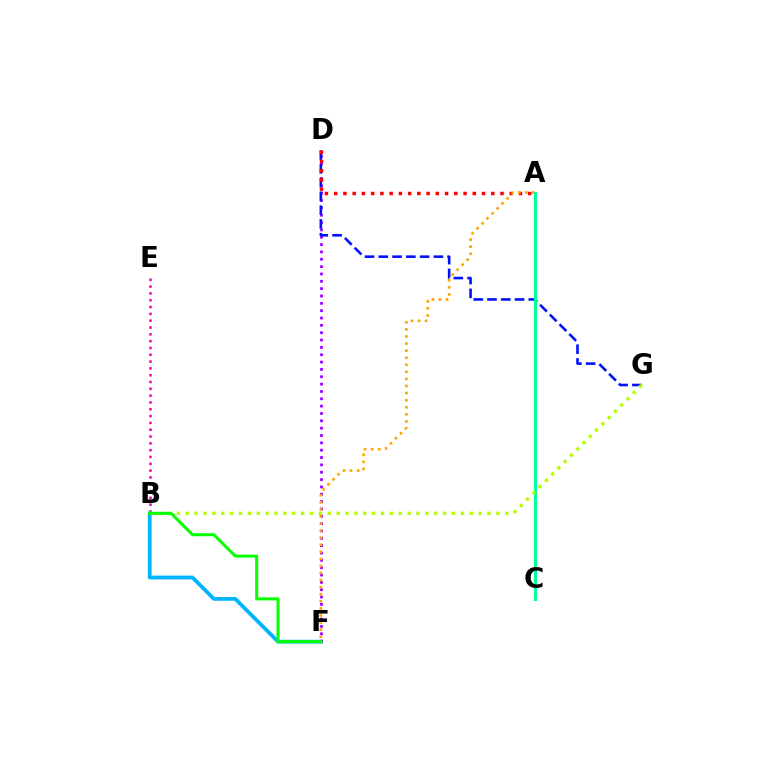{('B', 'E'): [{'color': '#ff00bd', 'line_style': 'dotted', 'thickness': 1.85}], ('B', 'F'): [{'color': '#00b5ff', 'line_style': 'solid', 'thickness': 2.72}, {'color': '#08ff00', 'line_style': 'solid', 'thickness': 2.18}], ('D', 'F'): [{'color': '#9b00ff', 'line_style': 'dotted', 'thickness': 2.0}], ('D', 'G'): [{'color': '#0010ff', 'line_style': 'dashed', 'thickness': 1.87}], ('A', 'D'): [{'color': '#ff0000', 'line_style': 'dotted', 'thickness': 2.51}], ('A', 'F'): [{'color': '#ffa500', 'line_style': 'dotted', 'thickness': 1.92}], ('A', 'C'): [{'color': '#00ff9d', 'line_style': 'solid', 'thickness': 2.17}], ('B', 'G'): [{'color': '#b3ff00', 'line_style': 'dotted', 'thickness': 2.41}]}